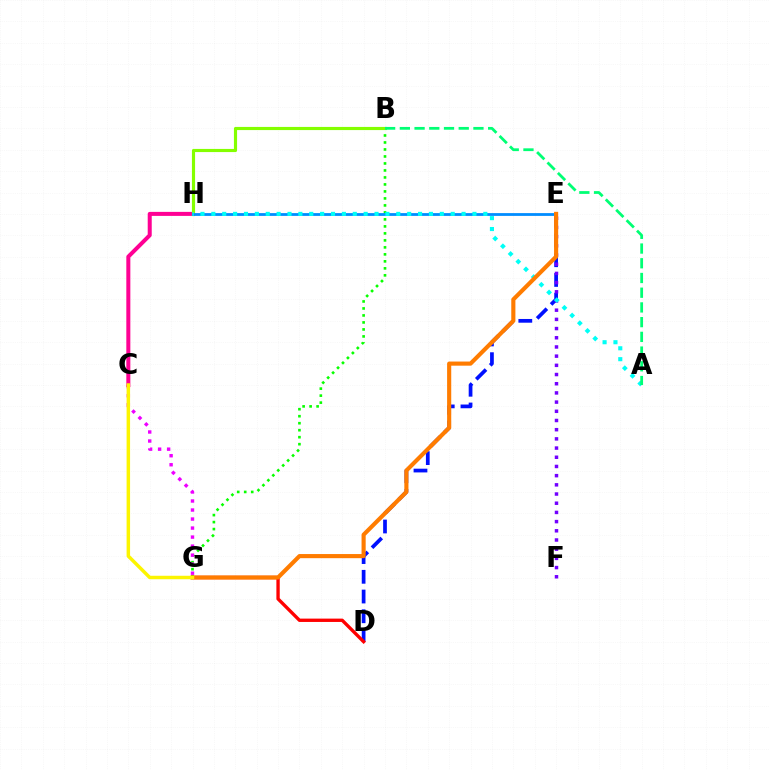{('D', 'E'): [{'color': '#0010ff', 'line_style': 'dashed', 'thickness': 2.68}], ('B', 'G'): [{'color': '#08ff00', 'line_style': 'dotted', 'thickness': 1.9}], ('C', 'G'): [{'color': '#ee00ff', 'line_style': 'dotted', 'thickness': 2.45}, {'color': '#fcf500', 'line_style': 'solid', 'thickness': 2.5}], ('D', 'G'): [{'color': '#ff0000', 'line_style': 'solid', 'thickness': 2.41}], ('C', 'H'): [{'color': '#ff0094', 'line_style': 'solid', 'thickness': 2.89}], ('B', 'H'): [{'color': '#84ff00', 'line_style': 'solid', 'thickness': 2.26}], ('E', 'H'): [{'color': '#008cff', 'line_style': 'solid', 'thickness': 2.01}], ('E', 'F'): [{'color': '#7200ff', 'line_style': 'dotted', 'thickness': 2.5}], ('A', 'H'): [{'color': '#00fff6', 'line_style': 'dotted', 'thickness': 2.96}], ('A', 'B'): [{'color': '#00ff74', 'line_style': 'dashed', 'thickness': 2.0}], ('E', 'G'): [{'color': '#ff7c00', 'line_style': 'solid', 'thickness': 2.97}]}